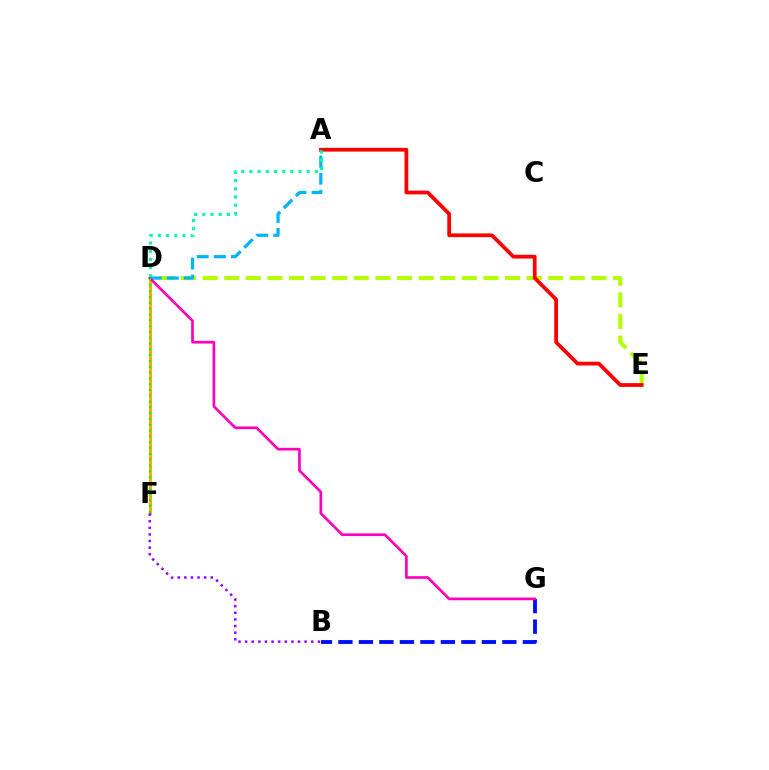{('D', 'F'): [{'color': '#ffa500', 'line_style': 'solid', 'thickness': 2.07}, {'color': '#08ff00', 'line_style': 'dotted', 'thickness': 1.58}], ('B', 'G'): [{'color': '#0010ff', 'line_style': 'dashed', 'thickness': 2.78}], ('B', 'F'): [{'color': '#9b00ff', 'line_style': 'dotted', 'thickness': 1.8}], ('D', 'E'): [{'color': '#b3ff00', 'line_style': 'dashed', 'thickness': 2.93}], ('A', 'E'): [{'color': '#ff0000', 'line_style': 'solid', 'thickness': 2.7}], ('A', 'D'): [{'color': '#00b5ff', 'line_style': 'dashed', 'thickness': 2.32}, {'color': '#00ff9d', 'line_style': 'dotted', 'thickness': 2.22}], ('D', 'G'): [{'color': '#ff00bd', 'line_style': 'solid', 'thickness': 1.93}]}